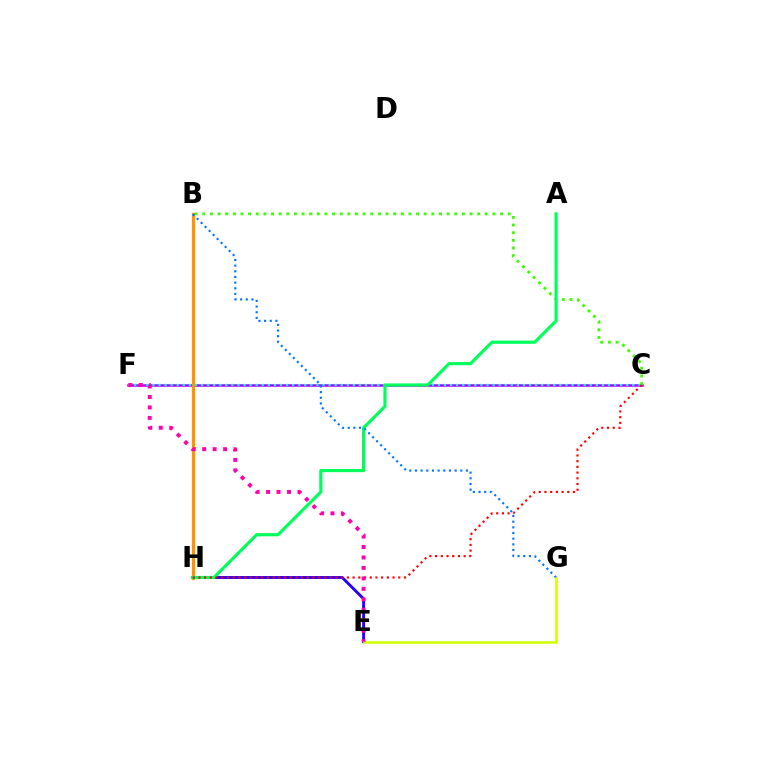{('C', 'F'): [{'color': '#b900ff', 'line_style': 'solid', 'thickness': 1.84}, {'color': '#00fff6', 'line_style': 'dotted', 'thickness': 1.65}], ('E', 'H'): [{'color': '#2500ff', 'line_style': 'solid', 'thickness': 2.09}], ('B', 'C'): [{'color': '#3dff00', 'line_style': 'dotted', 'thickness': 2.07}], ('B', 'H'): [{'color': '#ff9400', 'line_style': 'solid', 'thickness': 2.32}], ('A', 'H'): [{'color': '#00ff5c', 'line_style': 'solid', 'thickness': 2.29}], ('B', 'G'): [{'color': '#0074ff', 'line_style': 'dotted', 'thickness': 1.54}], ('C', 'H'): [{'color': '#ff0000', 'line_style': 'dotted', 'thickness': 1.55}], ('E', 'G'): [{'color': '#d1ff00', 'line_style': 'solid', 'thickness': 1.86}], ('E', 'F'): [{'color': '#ff00ac', 'line_style': 'dotted', 'thickness': 2.84}]}